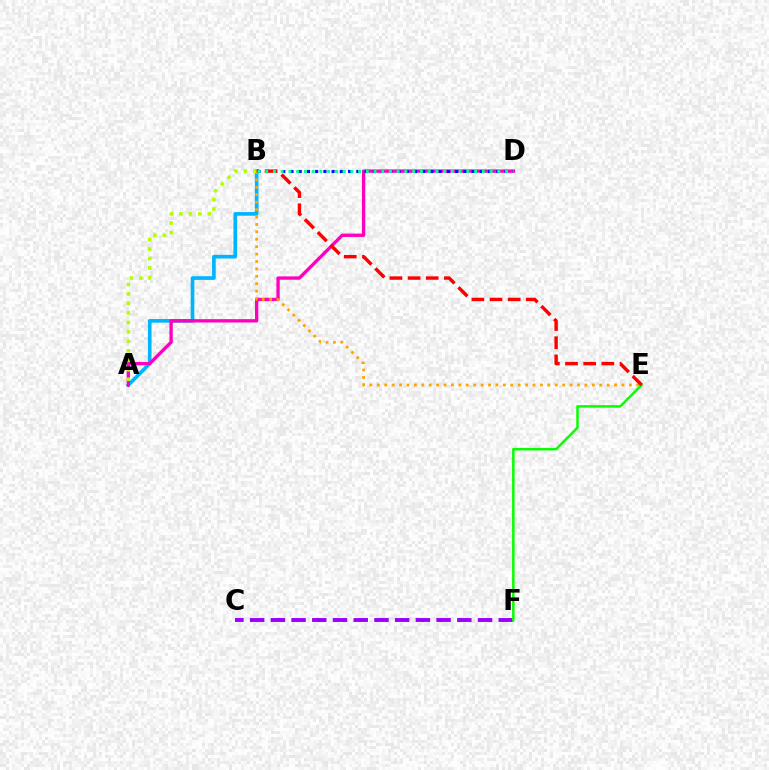{('A', 'B'): [{'color': '#00b5ff', 'line_style': 'solid', 'thickness': 2.64}, {'color': '#b3ff00', 'line_style': 'dotted', 'thickness': 2.57}], ('A', 'D'): [{'color': '#ff00bd', 'line_style': 'solid', 'thickness': 2.41}], ('B', 'E'): [{'color': '#ffa500', 'line_style': 'dotted', 'thickness': 2.01}, {'color': '#ff0000', 'line_style': 'dashed', 'thickness': 2.47}], ('B', 'D'): [{'color': '#0010ff', 'line_style': 'dotted', 'thickness': 2.24}, {'color': '#00ff9d', 'line_style': 'dotted', 'thickness': 2.1}], ('C', 'F'): [{'color': '#9b00ff', 'line_style': 'dashed', 'thickness': 2.81}], ('E', 'F'): [{'color': '#08ff00', 'line_style': 'solid', 'thickness': 1.81}]}